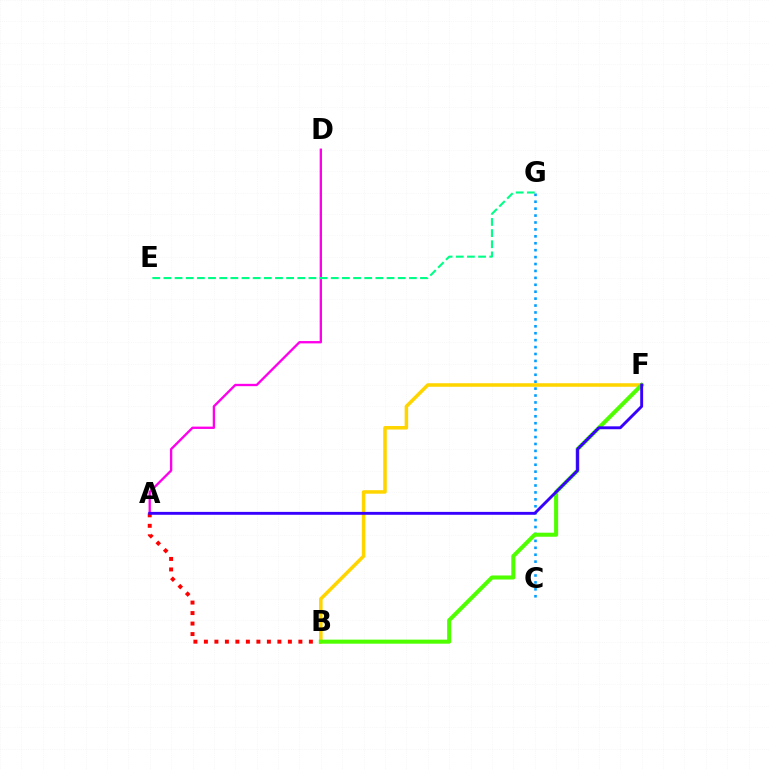{('A', 'D'): [{'color': '#ff00ed', 'line_style': 'solid', 'thickness': 1.69}], ('A', 'B'): [{'color': '#ff0000', 'line_style': 'dotted', 'thickness': 2.85}], ('B', 'F'): [{'color': '#ffd500', 'line_style': 'solid', 'thickness': 2.54}, {'color': '#4fff00', 'line_style': 'solid', 'thickness': 2.91}], ('C', 'G'): [{'color': '#009eff', 'line_style': 'dotted', 'thickness': 1.88}], ('E', 'G'): [{'color': '#00ff86', 'line_style': 'dashed', 'thickness': 1.52}], ('A', 'F'): [{'color': '#3700ff', 'line_style': 'solid', 'thickness': 2.08}]}